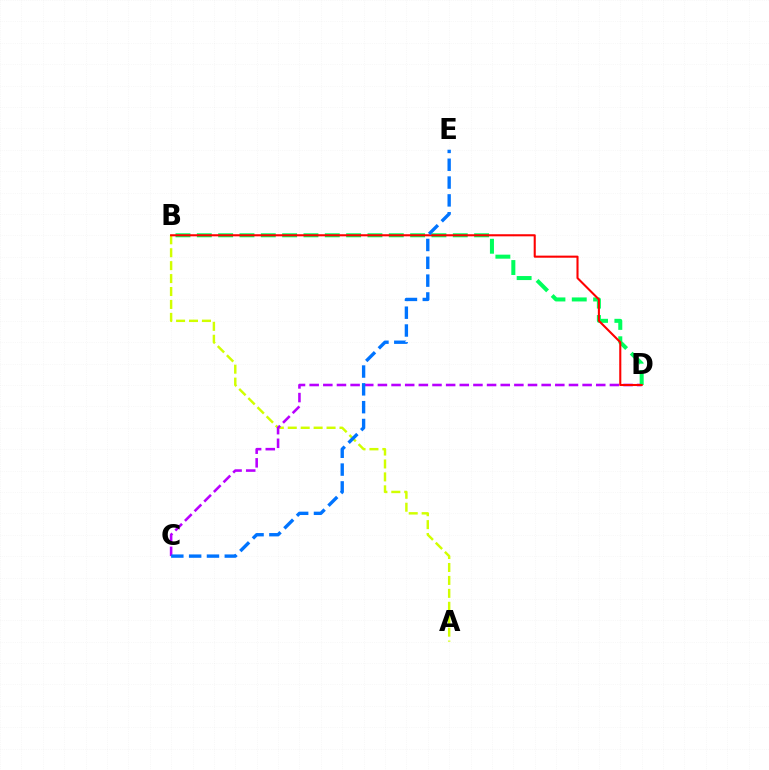{('A', 'B'): [{'color': '#d1ff00', 'line_style': 'dashed', 'thickness': 1.76}], ('C', 'D'): [{'color': '#b900ff', 'line_style': 'dashed', 'thickness': 1.85}], ('B', 'D'): [{'color': '#00ff5c', 'line_style': 'dashed', 'thickness': 2.9}, {'color': '#ff0000', 'line_style': 'solid', 'thickness': 1.5}], ('C', 'E'): [{'color': '#0074ff', 'line_style': 'dashed', 'thickness': 2.42}]}